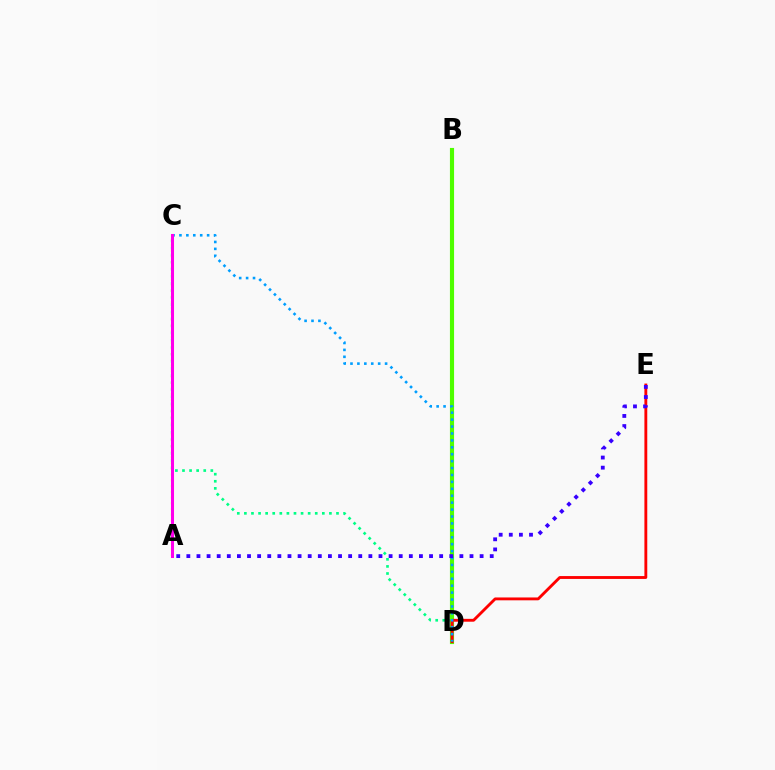{('C', 'D'): [{'color': '#00ff86', 'line_style': 'dotted', 'thickness': 1.93}, {'color': '#009eff', 'line_style': 'dotted', 'thickness': 1.88}], ('A', 'C'): [{'color': '#ffd500', 'line_style': 'dotted', 'thickness': 1.56}, {'color': '#ff00ed', 'line_style': 'solid', 'thickness': 2.18}], ('B', 'D'): [{'color': '#4fff00', 'line_style': 'solid', 'thickness': 2.98}], ('D', 'E'): [{'color': '#ff0000', 'line_style': 'solid', 'thickness': 2.06}], ('A', 'E'): [{'color': '#3700ff', 'line_style': 'dotted', 'thickness': 2.75}]}